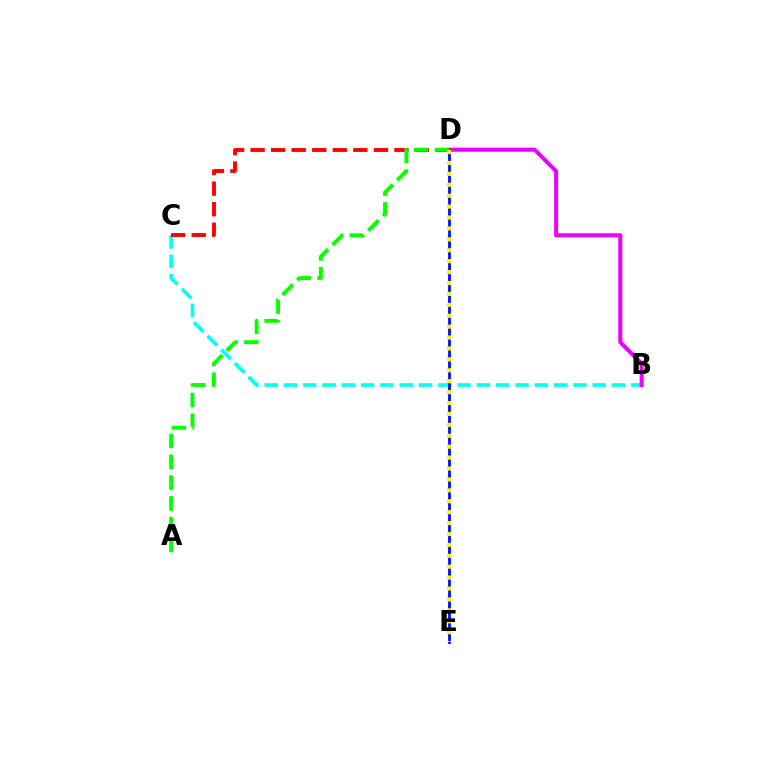{('B', 'C'): [{'color': '#00fff6', 'line_style': 'dashed', 'thickness': 2.62}], ('D', 'E'): [{'color': '#0010ff', 'line_style': 'solid', 'thickness': 2.03}, {'color': '#fcf500', 'line_style': 'dotted', 'thickness': 2.96}], ('B', 'D'): [{'color': '#ee00ff', 'line_style': 'solid', 'thickness': 2.91}], ('C', 'D'): [{'color': '#ff0000', 'line_style': 'dashed', 'thickness': 2.79}], ('A', 'D'): [{'color': '#08ff00', 'line_style': 'dashed', 'thickness': 2.83}]}